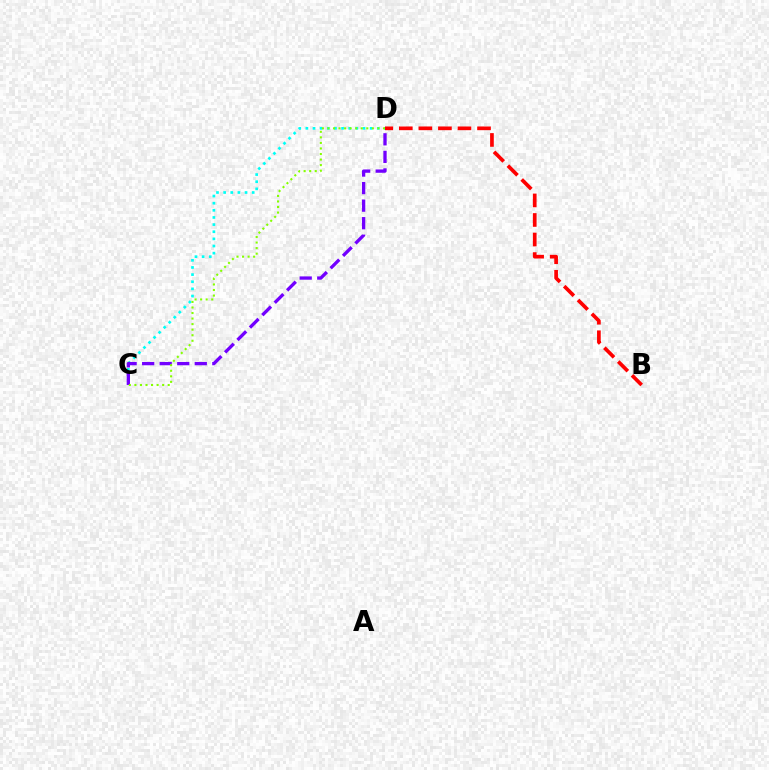{('C', 'D'): [{'color': '#00fff6', 'line_style': 'dotted', 'thickness': 1.94}, {'color': '#7200ff', 'line_style': 'dashed', 'thickness': 2.38}, {'color': '#84ff00', 'line_style': 'dotted', 'thickness': 1.51}], ('B', 'D'): [{'color': '#ff0000', 'line_style': 'dashed', 'thickness': 2.66}]}